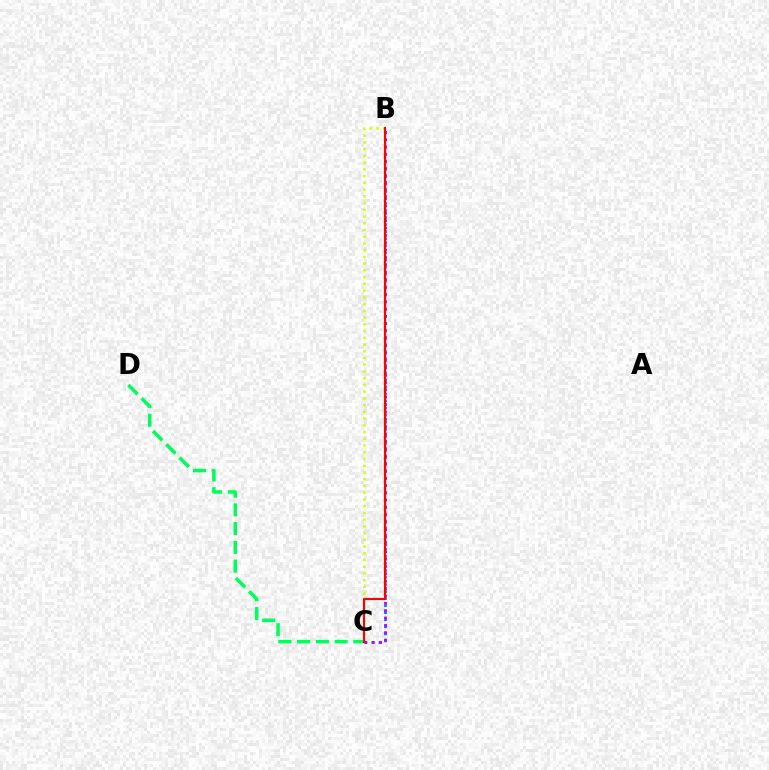{('B', 'C'): [{'color': '#d1ff00', 'line_style': 'dotted', 'thickness': 1.83}, {'color': '#0074ff', 'line_style': 'dotted', 'thickness': 1.92}, {'color': '#b900ff', 'line_style': 'dotted', 'thickness': 2.0}, {'color': '#ff0000', 'line_style': 'solid', 'thickness': 1.56}], ('C', 'D'): [{'color': '#00ff5c', 'line_style': 'dashed', 'thickness': 2.55}]}